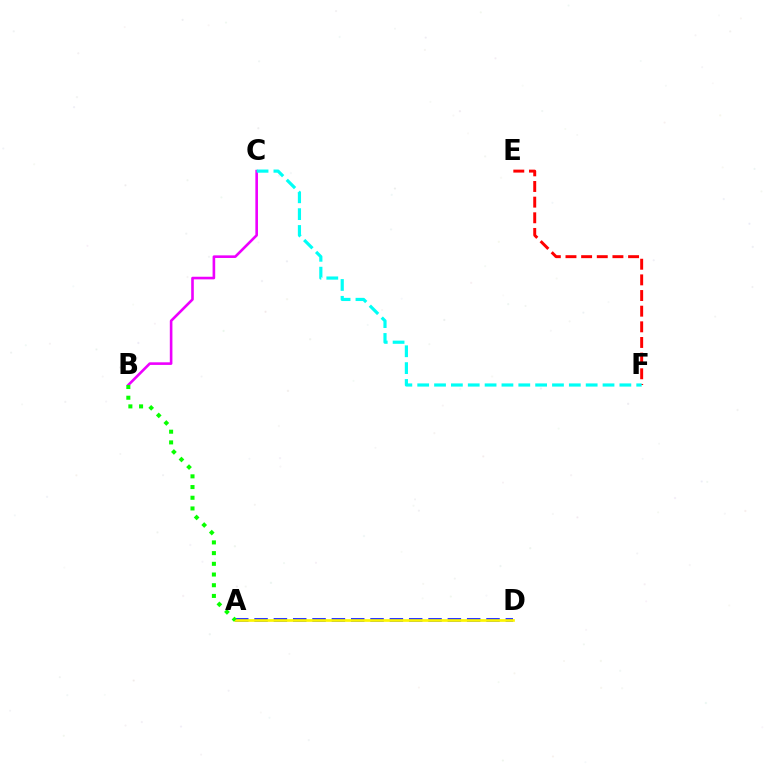{('A', 'D'): [{'color': '#0010ff', 'line_style': 'dashed', 'thickness': 2.63}, {'color': '#fcf500', 'line_style': 'solid', 'thickness': 1.92}], ('B', 'C'): [{'color': '#ee00ff', 'line_style': 'solid', 'thickness': 1.88}], ('A', 'B'): [{'color': '#08ff00', 'line_style': 'dotted', 'thickness': 2.91}], ('E', 'F'): [{'color': '#ff0000', 'line_style': 'dashed', 'thickness': 2.13}], ('C', 'F'): [{'color': '#00fff6', 'line_style': 'dashed', 'thickness': 2.29}]}